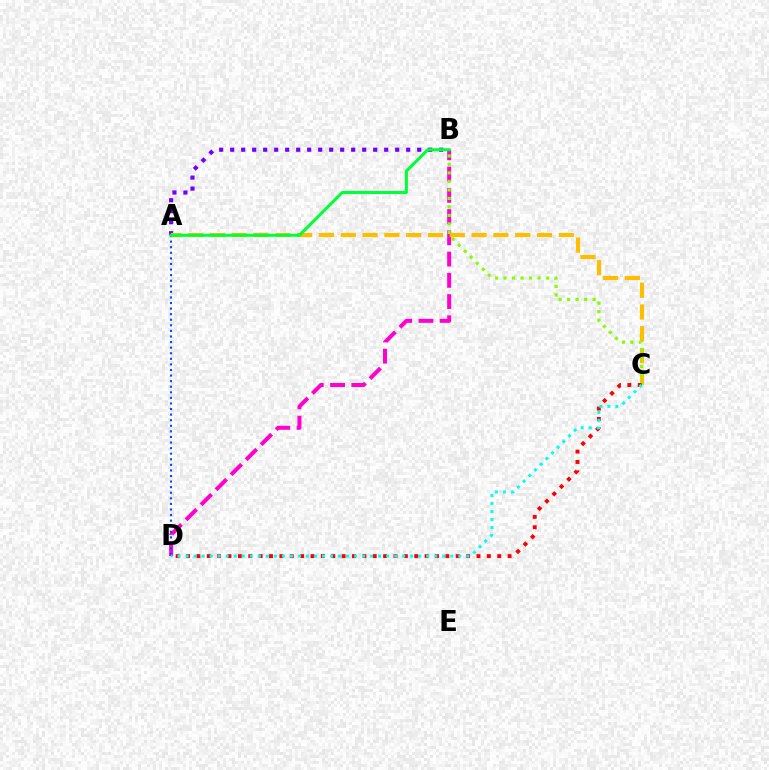{('A', 'B'): [{'color': '#7200ff', 'line_style': 'dotted', 'thickness': 2.99}, {'color': '#00ff39', 'line_style': 'solid', 'thickness': 2.18}], ('B', 'D'): [{'color': '#ff00cf', 'line_style': 'dashed', 'thickness': 2.89}], ('A', 'C'): [{'color': '#ffbd00', 'line_style': 'dashed', 'thickness': 2.96}], ('A', 'D'): [{'color': '#004bff', 'line_style': 'dotted', 'thickness': 1.52}], ('B', 'C'): [{'color': '#84ff00', 'line_style': 'dotted', 'thickness': 2.31}], ('C', 'D'): [{'color': '#ff0000', 'line_style': 'dotted', 'thickness': 2.82}, {'color': '#00fff6', 'line_style': 'dotted', 'thickness': 2.18}]}